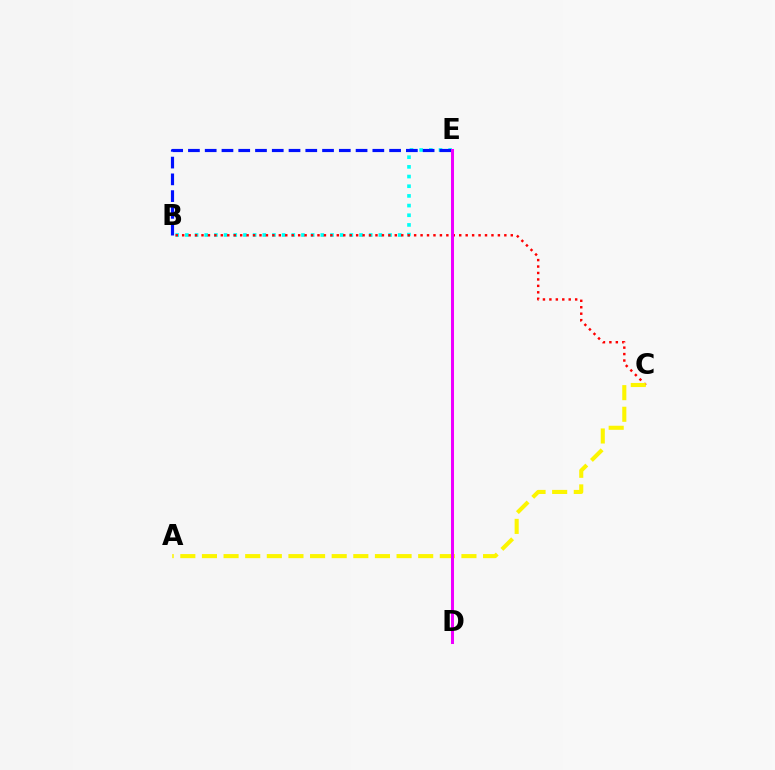{('B', 'E'): [{'color': '#00fff6', 'line_style': 'dotted', 'thickness': 2.63}, {'color': '#0010ff', 'line_style': 'dashed', 'thickness': 2.28}], ('B', 'C'): [{'color': '#ff0000', 'line_style': 'dotted', 'thickness': 1.75}], ('A', 'C'): [{'color': '#fcf500', 'line_style': 'dashed', 'thickness': 2.94}], ('D', 'E'): [{'color': '#08ff00', 'line_style': 'dotted', 'thickness': 2.08}, {'color': '#ee00ff', 'line_style': 'solid', 'thickness': 2.17}]}